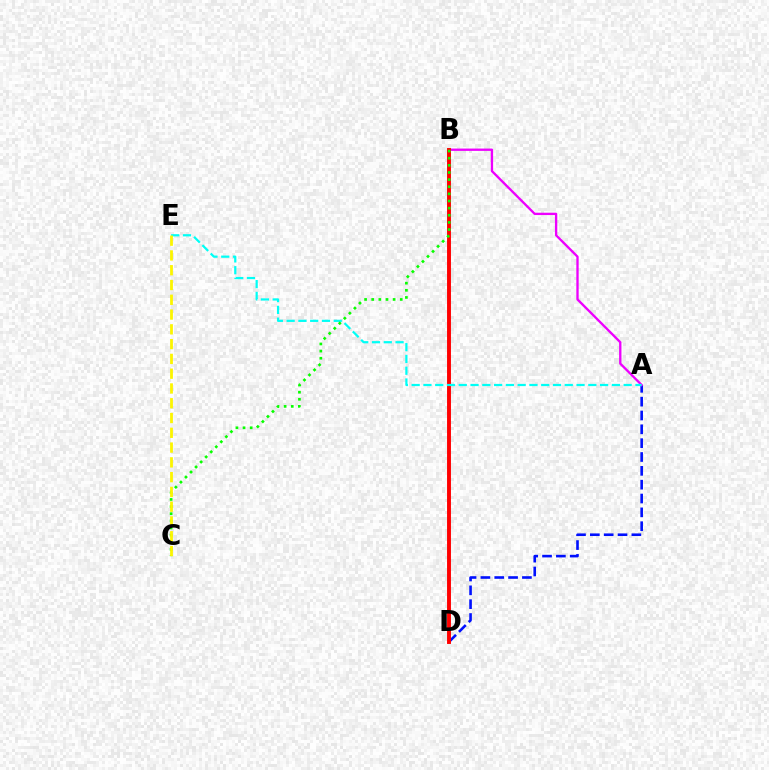{('A', 'D'): [{'color': '#0010ff', 'line_style': 'dashed', 'thickness': 1.88}], ('A', 'B'): [{'color': '#ee00ff', 'line_style': 'solid', 'thickness': 1.68}], ('B', 'D'): [{'color': '#ff0000', 'line_style': 'solid', 'thickness': 2.81}], ('A', 'E'): [{'color': '#00fff6', 'line_style': 'dashed', 'thickness': 1.6}], ('B', 'C'): [{'color': '#08ff00', 'line_style': 'dotted', 'thickness': 1.94}], ('C', 'E'): [{'color': '#fcf500', 'line_style': 'dashed', 'thickness': 2.01}]}